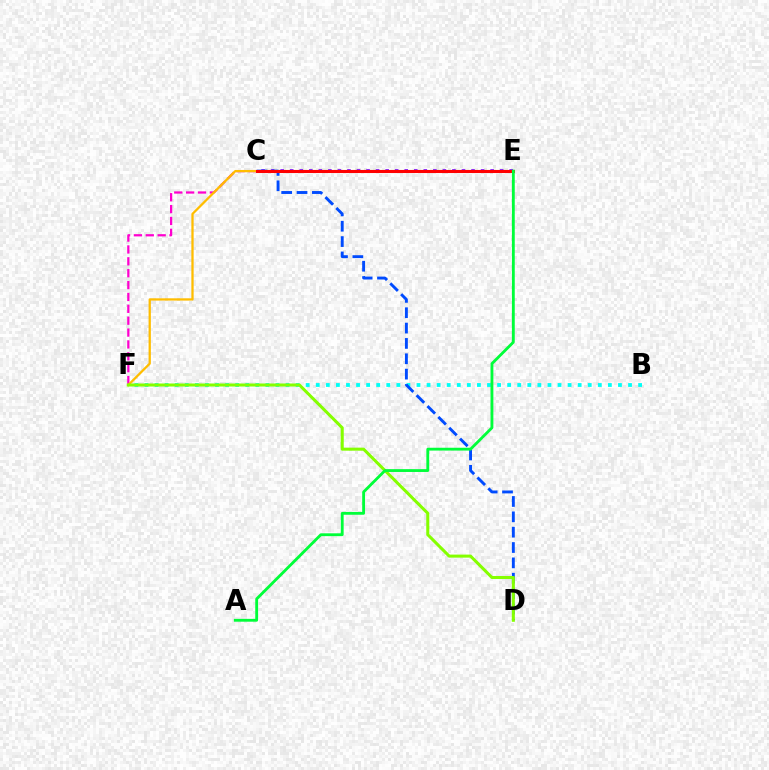{('B', 'F'): [{'color': '#00fff6', 'line_style': 'dotted', 'thickness': 2.74}], ('C', 'E'): [{'color': '#7200ff', 'line_style': 'dotted', 'thickness': 2.59}, {'color': '#ff0000', 'line_style': 'solid', 'thickness': 2.2}], ('C', 'F'): [{'color': '#ff00cf', 'line_style': 'dashed', 'thickness': 1.61}], ('E', 'F'): [{'color': '#ffbd00', 'line_style': 'solid', 'thickness': 1.65}], ('C', 'D'): [{'color': '#004bff', 'line_style': 'dashed', 'thickness': 2.09}], ('D', 'F'): [{'color': '#84ff00', 'line_style': 'solid', 'thickness': 2.19}], ('A', 'E'): [{'color': '#00ff39', 'line_style': 'solid', 'thickness': 2.04}]}